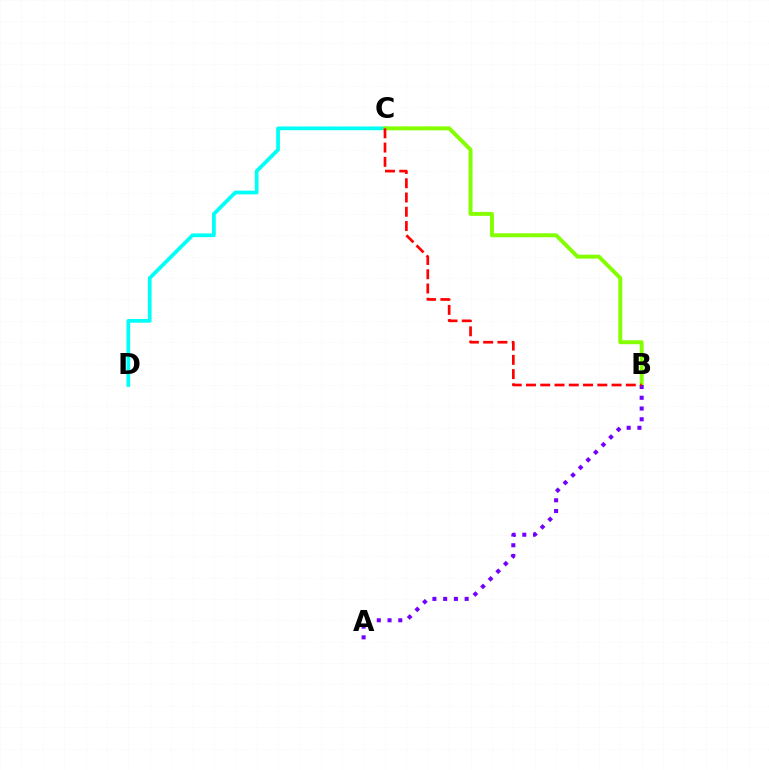{('C', 'D'): [{'color': '#00fff6', 'line_style': 'solid', 'thickness': 2.69}], ('B', 'C'): [{'color': '#84ff00', 'line_style': 'solid', 'thickness': 2.83}, {'color': '#ff0000', 'line_style': 'dashed', 'thickness': 1.94}], ('A', 'B'): [{'color': '#7200ff', 'line_style': 'dotted', 'thickness': 2.92}]}